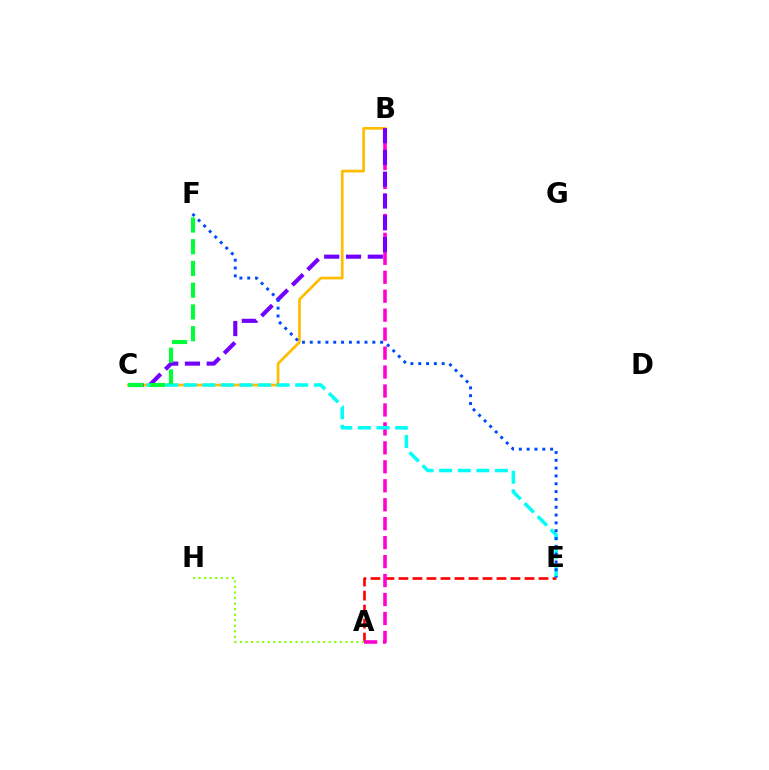{('A', 'E'): [{'color': '#ff0000', 'line_style': 'dashed', 'thickness': 1.9}], ('B', 'C'): [{'color': '#ffbd00', 'line_style': 'solid', 'thickness': 1.95}, {'color': '#7200ff', 'line_style': 'dashed', 'thickness': 2.96}], ('A', 'B'): [{'color': '#ff00cf', 'line_style': 'dashed', 'thickness': 2.58}], ('C', 'E'): [{'color': '#00fff6', 'line_style': 'dashed', 'thickness': 2.52}], ('A', 'H'): [{'color': '#84ff00', 'line_style': 'dotted', 'thickness': 1.51}], ('E', 'F'): [{'color': '#004bff', 'line_style': 'dotted', 'thickness': 2.12}], ('C', 'F'): [{'color': '#00ff39', 'line_style': 'dashed', 'thickness': 2.95}]}